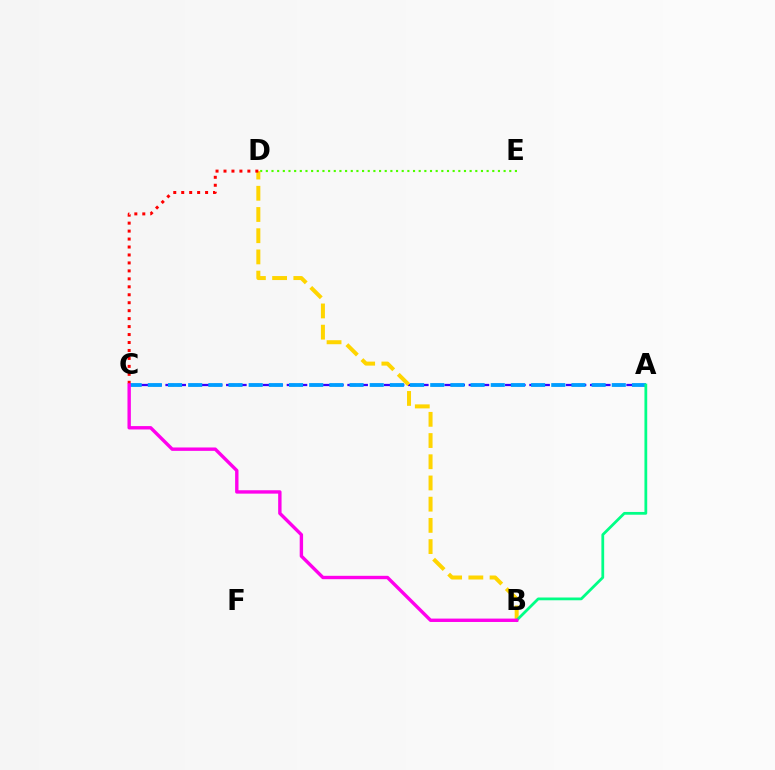{('D', 'E'): [{'color': '#4fff00', 'line_style': 'dotted', 'thickness': 1.54}], ('A', 'C'): [{'color': '#3700ff', 'line_style': 'dashed', 'thickness': 1.65}, {'color': '#009eff', 'line_style': 'dashed', 'thickness': 2.74}], ('B', 'D'): [{'color': '#ffd500', 'line_style': 'dashed', 'thickness': 2.88}], ('A', 'B'): [{'color': '#00ff86', 'line_style': 'solid', 'thickness': 1.99}], ('C', 'D'): [{'color': '#ff0000', 'line_style': 'dotted', 'thickness': 2.16}], ('B', 'C'): [{'color': '#ff00ed', 'line_style': 'solid', 'thickness': 2.44}]}